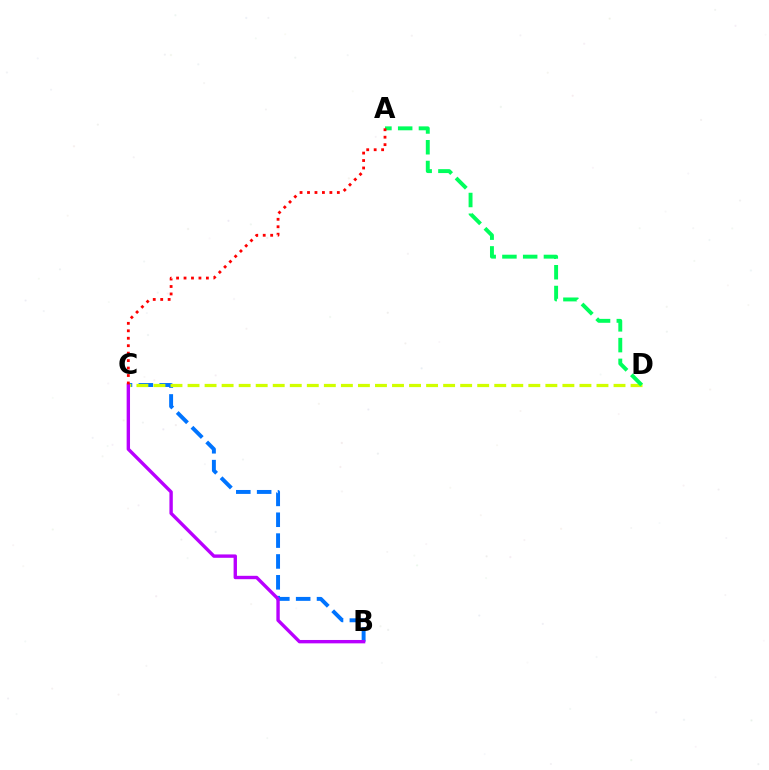{('B', 'C'): [{'color': '#0074ff', 'line_style': 'dashed', 'thickness': 2.83}, {'color': '#b900ff', 'line_style': 'solid', 'thickness': 2.43}], ('C', 'D'): [{'color': '#d1ff00', 'line_style': 'dashed', 'thickness': 2.31}], ('A', 'D'): [{'color': '#00ff5c', 'line_style': 'dashed', 'thickness': 2.82}], ('A', 'C'): [{'color': '#ff0000', 'line_style': 'dotted', 'thickness': 2.03}]}